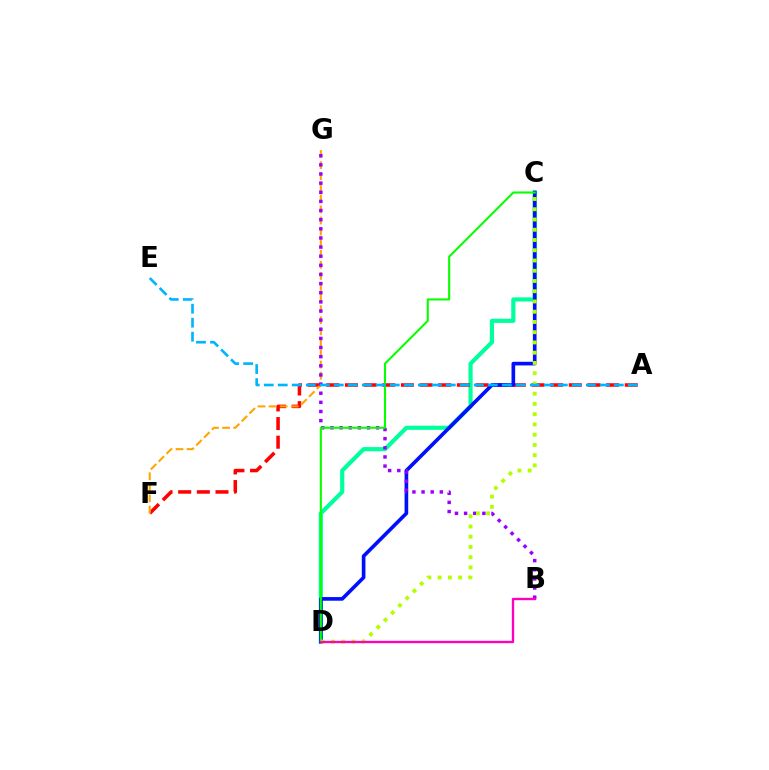{('C', 'D'): [{'color': '#00ff9d', 'line_style': 'solid', 'thickness': 2.99}, {'color': '#0010ff', 'line_style': 'solid', 'thickness': 2.63}, {'color': '#08ff00', 'line_style': 'solid', 'thickness': 1.5}, {'color': '#b3ff00', 'line_style': 'dotted', 'thickness': 2.78}], ('A', 'F'): [{'color': '#ff0000', 'line_style': 'dashed', 'thickness': 2.53}], ('F', 'G'): [{'color': '#ffa500', 'line_style': 'dashed', 'thickness': 1.51}], ('B', 'G'): [{'color': '#9b00ff', 'line_style': 'dotted', 'thickness': 2.48}], ('A', 'E'): [{'color': '#00b5ff', 'line_style': 'dashed', 'thickness': 1.9}], ('B', 'D'): [{'color': '#ff00bd', 'line_style': 'solid', 'thickness': 1.69}]}